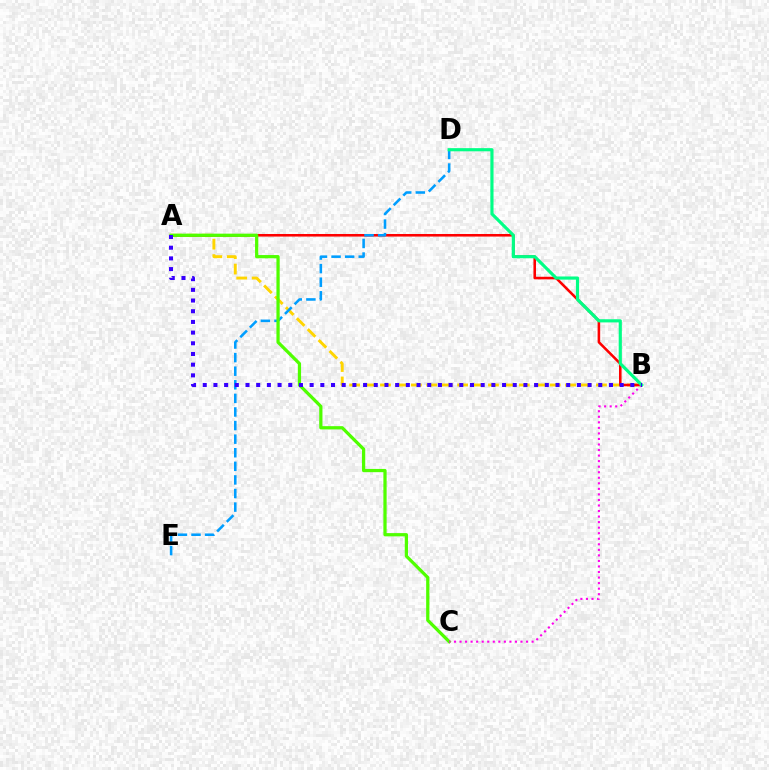{('A', 'B'): [{'color': '#ffd500', 'line_style': 'dashed', 'thickness': 2.1}, {'color': '#ff0000', 'line_style': 'solid', 'thickness': 1.85}, {'color': '#3700ff', 'line_style': 'dotted', 'thickness': 2.9}], ('D', 'E'): [{'color': '#009eff', 'line_style': 'dashed', 'thickness': 1.85}], ('A', 'C'): [{'color': '#4fff00', 'line_style': 'solid', 'thickness': 2.33}], ('B', 'C'): [{'color': '#ff00ed', 'line_style': 'dotted', 'thickness': 1.51}], ('B', 'D'): [{'color': '#00ff86', 'line_style': 'solid', 'thickness': 2.27}]}